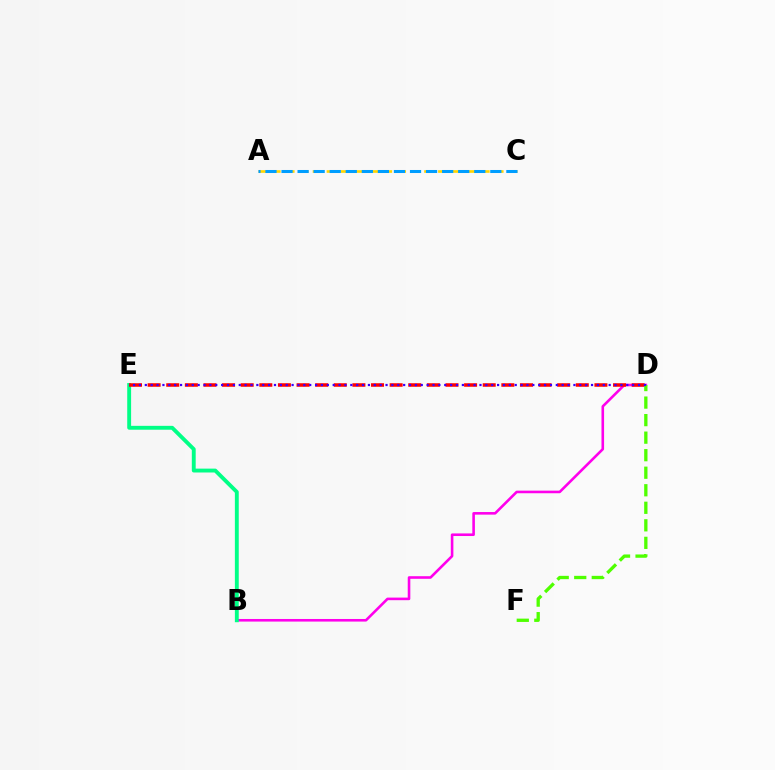{('A', 'C'): [{'color': '#ffd500', 'line_style': 'dashed', 'thickness': 1.89}, {'color': '#009eff', 'line_style': 'dashed', 'thickness': 2.18}], ('B', 'D'): [{'color': '#ff00ed', 'line_style': 'solid', 'thickness': 1.87}], ('B', 'E'): [{'color': '#00ff86', 'line_style': 'solid', 'thickness': 2.79}], ('D', 'E'): [{'color': '#ff0000', 'line_style': 'dashed', 'thickness': 2.53}, {'color': '#3700ff', 'line_style': 'dotted', 'thickness': 1.6}], ('D', 'F'): [{'color': '#4fff00', 'line_style': 'dashed', 'thickness': 2.38}]}